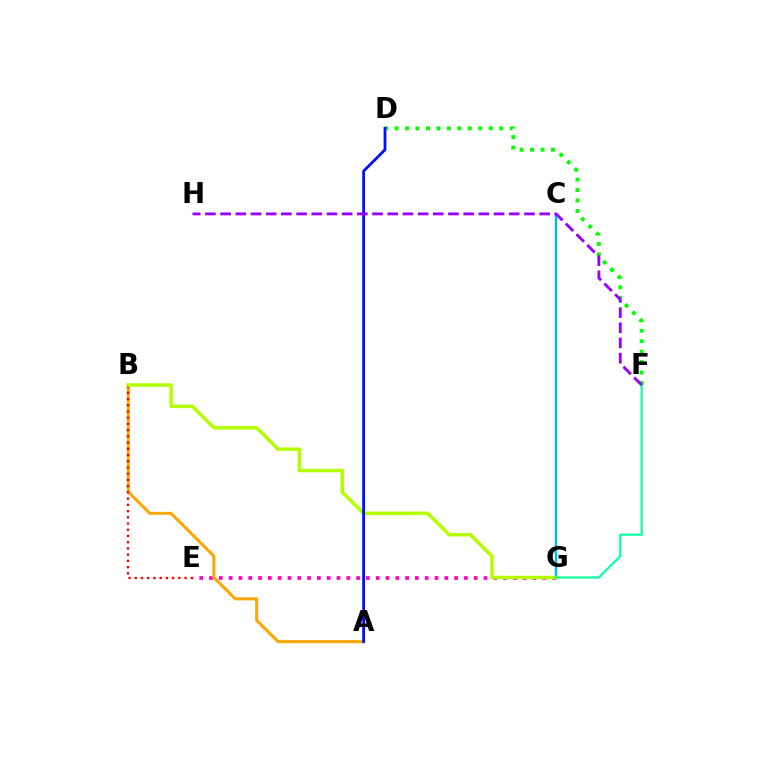{('D', 'F'): [{'color': '#08ff00', 'line_style': 'dotted', 'thickness': 2.84}], ('C', 'G'): [{'color': '#00b5ff', 'line_style': 'solid', 'thickness': 1.72}], ('E', 'G'): [{'color': '#ff00bd', 'line_style': 'dotted', 'thickness': 2.66}], ('A', 'B'): [{'color': '#ffa500', 'line_style': 'solid', 'thickness': 2.18}], ('B', 'E'): [{'color': '#ff0000', 'line_style': 'dotted', 'thickness': 1.69}], ('B', 'G'): [{'color': '#b3ff00', 'line_style': 'solid', 'thickness': 2.52}], ('A', 'D'): [{'color': '#0010ff', 'line_style': 'solid', 'thickness': 2.02}], ('F', 'G'): [{'color': '#00ff9d', 'line_style': 'solid', 'thickness': 1.52}], ('F', 'H'): [{'color': '#9b00ff', 'line_style': 'dashed', 'thickness': 2.06}]}